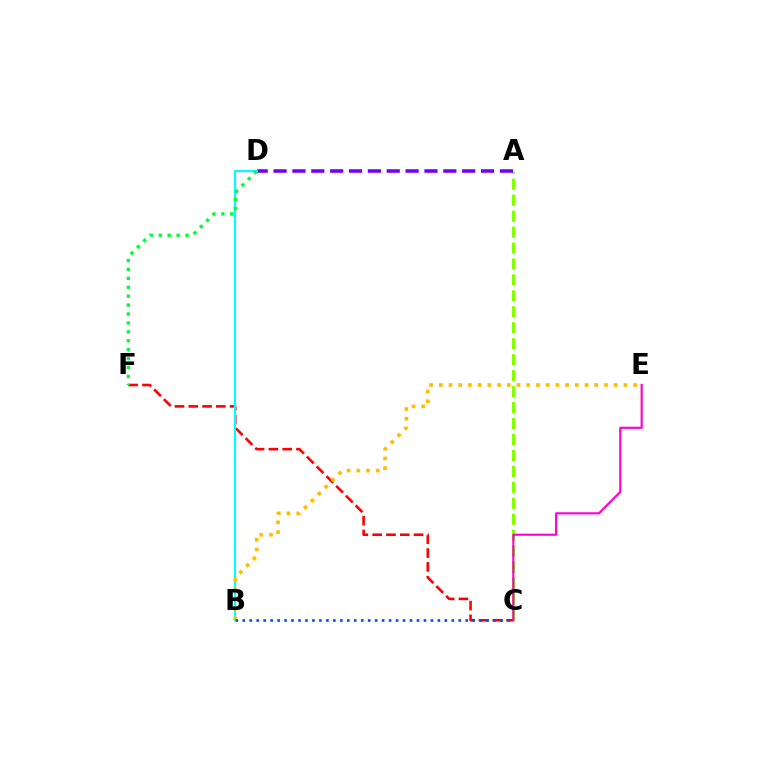{('A', 'C'): [{'color': '#84ff00', 'line_style': 'dashed', 'thickness': 2.17}], ('C', 'F'): [{'color': '#ff0000', 'line_style': 'dashed', 'thickness': 1.87}], ('A', 'D'): [{'color': '#7200ff', 'line_style': 'dashed', 'thickness': 2.56}], ('C', 'E'): [{'color': '#ff00cf', 'line_style': 'solid', 'thickness': 1.55}], ('B', 'D'): [{'color': '#00fff6', 'line_style': 'solid', 'thickness': 1.54}], ('D', 'F'): [{'color': '#00ff39', 'line_style': 'dotted', 'thickness': 2.42}], ('B', 'E'): [{'color': '#ffbd00', 'line_style': 'dotted', 'thickness': 2.64}], ('B', 'C'): [{'color': '#004bff', 'line_style': 'dotted', 'thickness': 1.89}]}